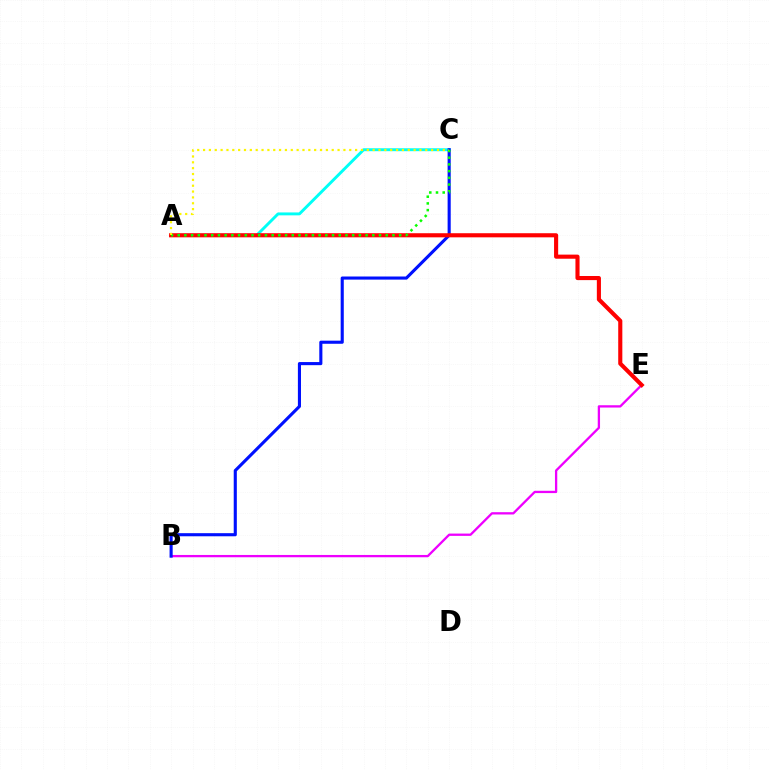{('A', 'C'): [{'color': '#00fff6', 'line_style': 'solid', 'thickness': 2.1}, {'color': '#08ff00', 'line_style': 'dotted', 'thickness': 1.82}, {'color': '#fcf500', 'line_style': 'dotted', 'thickness': 1.59}], ('B', 'E'): [{'color': '#ee00ff', 'line_style': 'solid', 'thickness': 1.66}], ('B', 'C'): [{'color': '#0010ff', 'line_style': 'solid', 'thickness': 2.24}], ('A', 'E'): [{'color': '#ff0000', 'line_style': 'solid', 'thickness': 2.96}]}